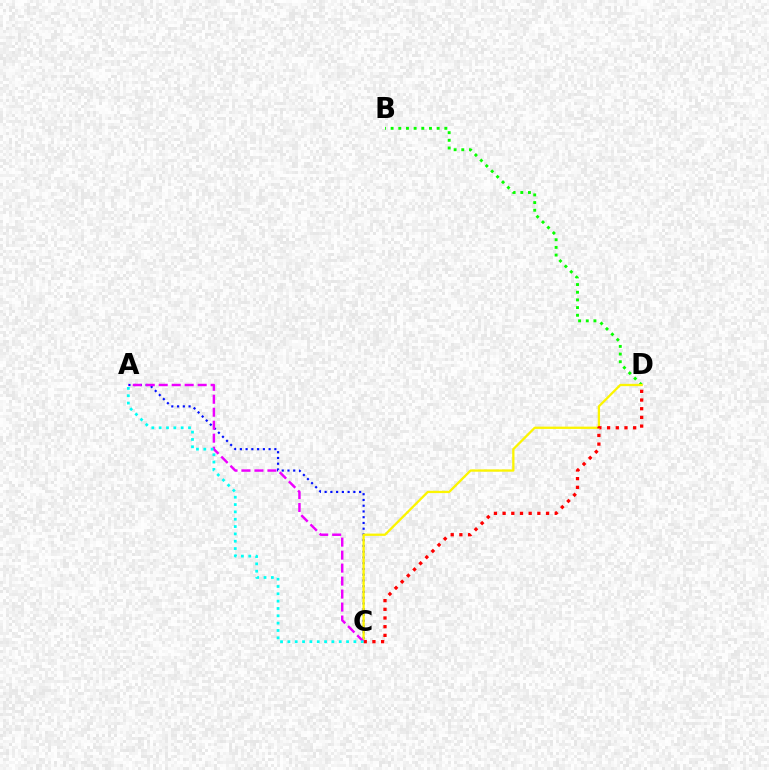{('A', 'C'): [{'color': '#0010ff', 'line_style': 'dotted', 'thickness': 1.56}, {'color': '#ee00ff', 'line_style': 'dashed', 'thickness': 1.76}, {'color': '#00fff6', 'line_style': 'dotted', 'thickness': 1.99}], ('B', 'D'): [{'color': '#08ff00', 'line_style': 'dotted', 'thickness': 2.08}], ('C', 'D'): [{'color': '#fcf500', 'line_style': 'solid', 'thickness': 1.65}, {'color': '#ff0000', 'line_style': 'dotted', 'thickness': 2.36}]}